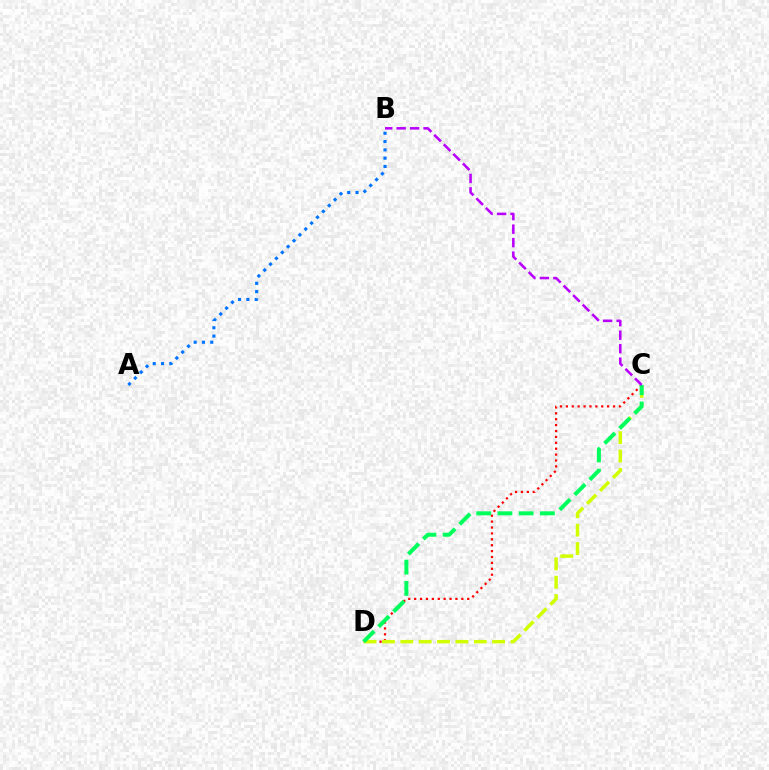{('C', 'D'): [{'color': '#ff0000', 'line_style': 'dotted', 'thickness': 1.6}, {'color': '#d1ff00', 'line_style': 'dashed', 'thickness': 2.5}, {'color': '#00ff5c', 'line_style': 'dashed', 'thickness': 2.88}], ('A', 'B'): [{'color': '#0074ff', 'line_style': 'dotted', 'thickness': 2.25}], ('B', 'C'): [{'color': '#b900ff', 'line_style': 'dashed', 'thickness': 1.83}]}